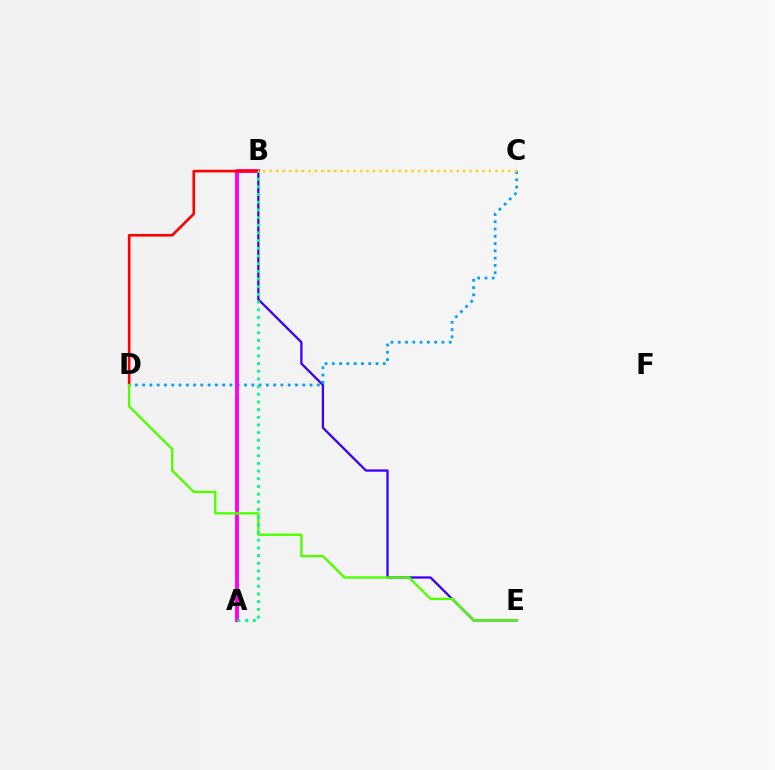{('B', 'E'): [{'color': '#3700ff', 'line_style': 'solid', 'thickness': 1.64}], ('C', 'D'): [{'color': '#009eff', 'line_style': 'dotted', 'thickness': 1.98}], ('A', 'B'): [{'color': '#ff00ed', 'line_style': 'solid', 'thickness': 2.8}, {'color': '#00ff86', 'line_style': 'dotted', 'thickness': 2.09}], ('B', 'D'): [{'color': '#ff0000', 'line_style': 'solid', 'thickness': 1.89}], ('D', 'E'): [{'color': '#4fff00', 'line_style': 'solid', 'thickness': 1.7}], ('B', 'C'): [{'color': '#ffd500', 'line_style': 'dotted', 'thickness': 1.75}]}